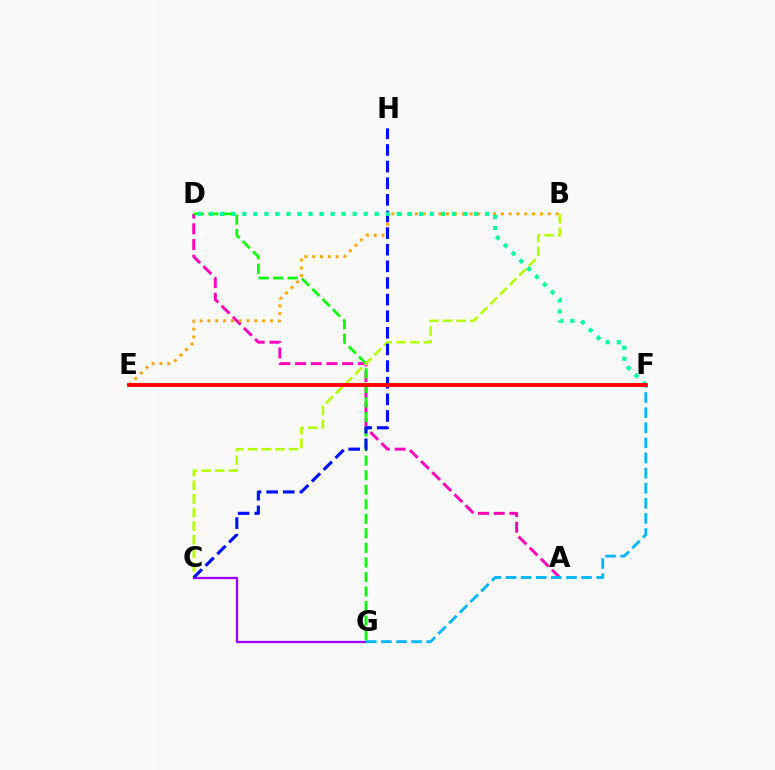{('A', 'D'): [{'color': '#ff00bd', 'line_style': 'dashed', 'thickness': 2.13}], ('D', 'G'): [{'color': '#08ff00', 'line_style': 'dashed', 'thickness': 1.98}], ('B', 'C'): [{'color': '#b3ff00', 'line_style': 'dashed', 'thickness': 1.85}], ('C', 'G'): [{'color': '#9b00ff', 'line_style': 'solid', 'thickness': 1.66}], ('B', 'E'): [{'color': '#ffa500', 'line_style': 'dotted', 'thickness': 2.12}], ('F', 'G'): [{'color': '#00b5ff', 'line_style': 'dashed', 'thickness': 2.05}], ('C', 'H'): [{'color': '#0010ff', 'line_style': 'dashed', 'thickness': 2.26}], ('D', 'F'): [{'color': '#00ff9d', 'line_style': 'dotted', 'thickness': 3.0}], ('E', 'F'): [{'color': '#ff0000', 'line_style': 'solid', 'thickness': 2.78}]}